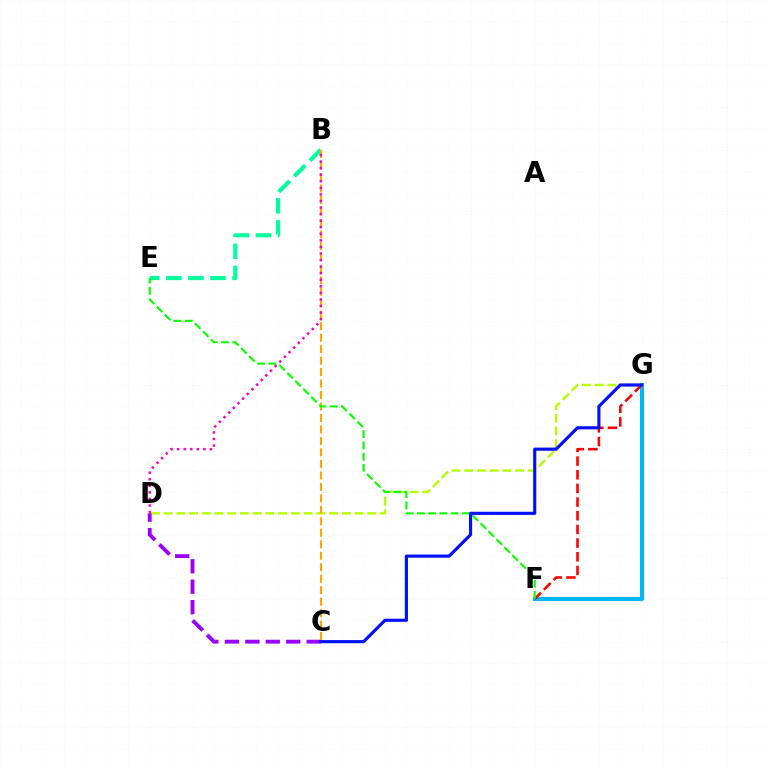{('F', 'G'): [{'color': '#00b5ff', 'line_style': 'solid', 'thickness': 2.88}, {'color': '#ff0000', 'line_style': 'dashed', 'thickness': 1.86}], ('B', 'E'): [{'color': '#00ff9d', 'line_style': 'dashed', 'thickness': 3.0}], ('D', 'G'): [{'color': '#b3ff00', 'line_style': 'dashed', 'thickness': 1.73}], ('C', 'D'): [{'color': '#9b00ff', 'line_style': 'dashed', 'thickness': 2.78}], ('B', 'C'): [{'color': '#ffa500', 'line_style': 'dashed', 'thickness': 1.56}], ('E', 'F'): [{'color': '#08ff00', 'line_style': 'dashed', 'thickness': 1.53}], ('B', 'D'): [{'color': '#ff00bd', 'line_style': 'dotted', 'thickness': 1.78}], ('C', 'G'): [{'color': '#0010ff', 'line_style': 'solid', 'thickness': 2.27}]}